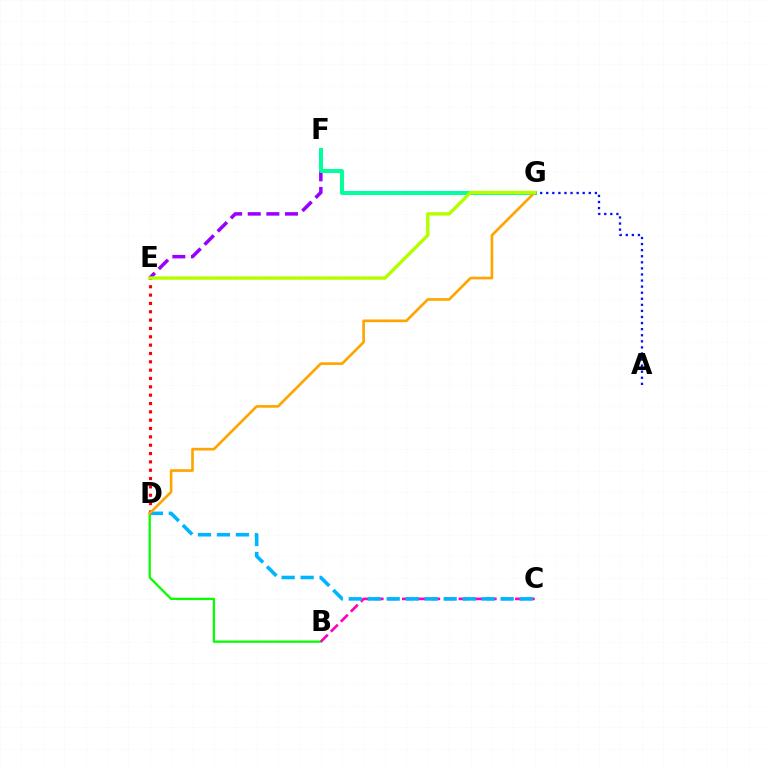{('E', 'F'): [{'color': '#9b00ff', 'line_style': 'dashed', 'thickness': 2.53}], ('D', 'E'): [{'color': '#ff0000', 'line_style': 'dotted', 'thickness': 2.27}], ('B', 'D'): [{'color': '#08ff00', 'line_style': 'solid', 'thickness': 1.65}], ('B', 'C'): [{'color': '#ff00bd', 'line_style': 'dashed', 'thickness': 1.92}], ('C', 'D'): [{'color': '#00b5ff', 'line_style': 'dashed', 'thickness': 2.58}], ('F', 'G'): [{'color': '#00ff9d', 'line_style': 'solid', 'thickness': 2.85}], ('D', 'G'): [{'color': '#ffa500', 'line_style': 'solid', 'thickness': 1.92}], ('A', 'G'): [{'color': '#0010ff', 'line_style': 'dotted', 'thickness': 1.65}], ('E', 'G'): [{'color': '#b3ff00', 'line_style': 'solid', 'thickness': 2.44}]}